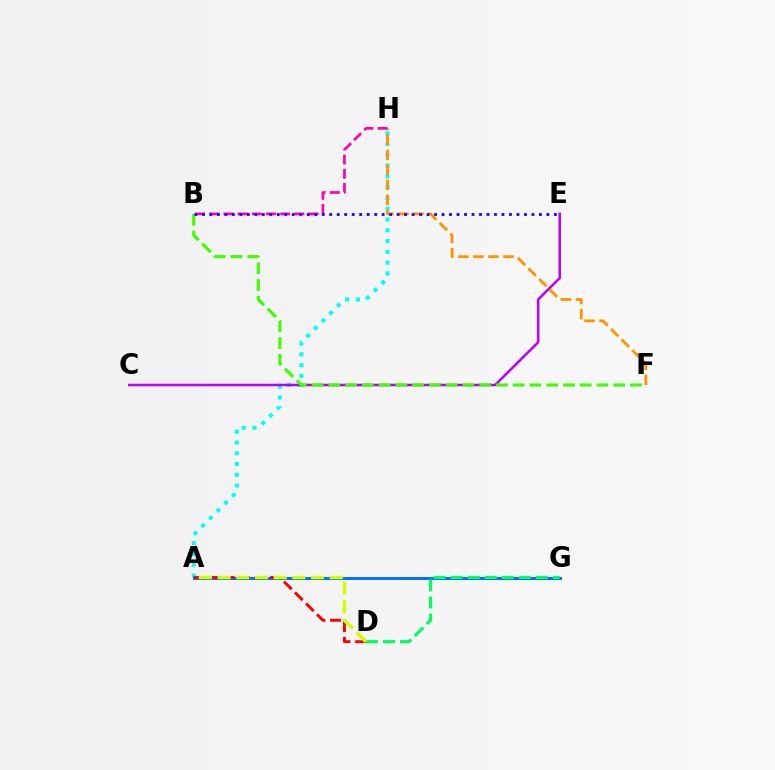{('A', 'H'): [{'color': '#00fff6', 'line_style': 'dotted', 'thickness': 2.93}], ('C', 'E'): [{'color': '#b900ff', 'line_style': 'solid', 'thickness': 1.81}], ('F', 'H'): [{'color': '#ff9400', 'line_style': 'dashed', 'thickness': 2.04}], ('B', 'H'): [{'color': '#ff00ac', 'line_style': 'dashed', 'thickness': 1.93}], ('A', 'G'): [{'color': '#0074ff', 'line_style': 'solid', 'thickness': 2.17}], ('A', 'D'): [{'color': '#ff0000', 'line_style': 'dashed', 'thickness': 2.11}, {'color': '#d1ff00', 'line_style': 'dashed', 'thickness': 2.54}], ('D', 'G'): [{'color': '#00ff5c', 'line_style': 'dashed', 'thickness': 2.32}], ('B', 'F'): [{'color': '#3dff00', 'line_style': 'dashed', 'thickness': 2.28}], ('B', 'E'): [{'color': '#2500ff', 'line_style': 'dotted', 'thickness': 2.03}]}